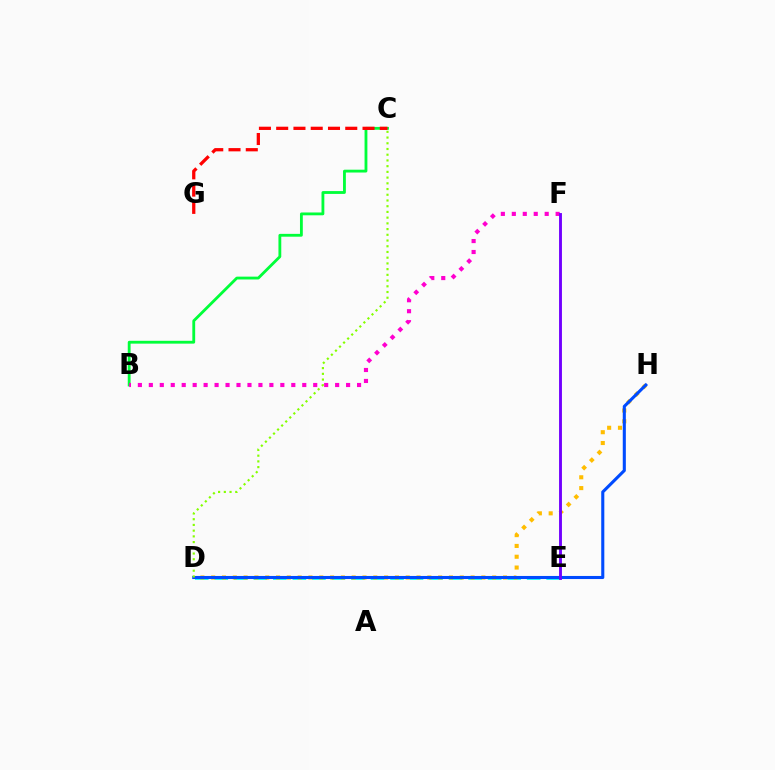{('D', 'E'): [{'color': '#00fff6', 'line_style': 'dashed', 'thickness': 2.65}], ('D', 'H'): [{'color': '#ffbd00', 'line_style': 'dotted', 'thickness': 2.94}, {'color': '#004bff', 'line_style': 'solid', 'thickness': 2.22}], ('B', 'C'): [{'color': '#00ff39', 'line_style': 'solid', 'thickness': 2.04}], ('B', 'F'): [{'color': '#ff00cf', 'line_style': 'dotted', 'thickness': 2.98}], ('E', 'F'): [{'color': '#7200ff', 'line_style': 'solid', 'thickness': 2.08}], ('C', 'G'): [{'color': '#ff0000', 'line_style': 'dashed', 'thickness': 2.35}], ('C', 'D'): [{'color': '#84ff00', 'line_style': 'dotted', 'thickness': 1.55}]}